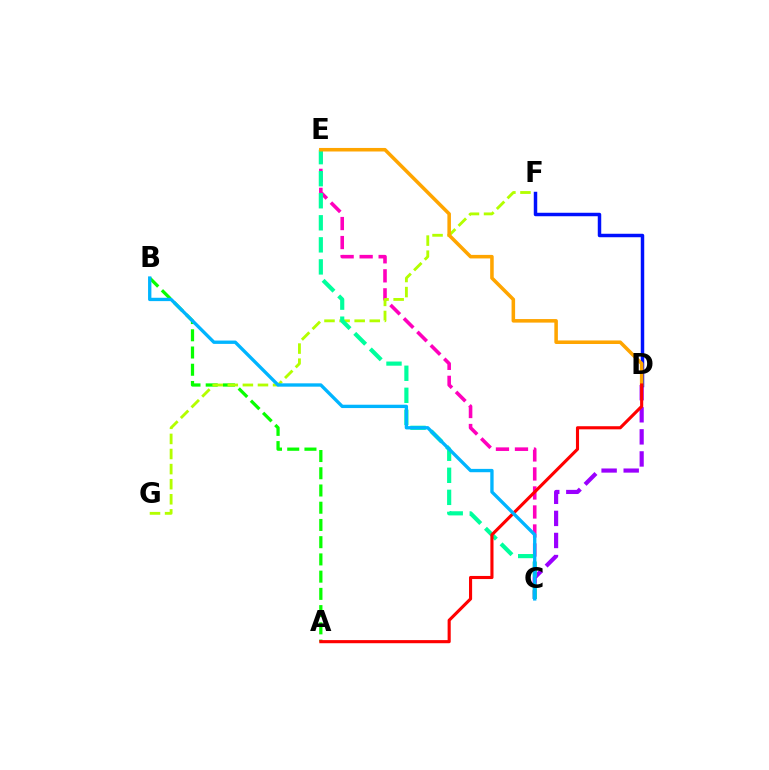{('C', 'D'): [{'color': '#9b00ff', 'line_style': 'dashed', 'thickness': 3.0}], ('C', 'E'): [{'color': '#ff00bd', 'line_style': 'dashed', 'thickness': 2.58}, {'color': '#00ff9d', 'line_style': 'dashed', 'thickness': 3.0}], ('A', 'B'): [{'color': '#08ff00', 'line_style': 'dashed', 'thickness': 2.34}], ('F', 'G'): [{'color': '#b3ff00', 'line_style': 'dashed', 'thickness': 2.05}], ('D', 'F'): [{'color': '#0010ff', 'line_style': 'solid', 'thickness': 2.5}], ('D', 'E'): [{'color': '#ffa500', 'line_style': 'solid', 'thickness': 2.55}], ('A', 'D'): [{'color': '#ff0000', 'line_style': 'solid', 'thickness': 2.24}], ('B', 'C'): [{'color': '#00b5ff', 'line_style': 'solid', 'thickness': 2.4}]}